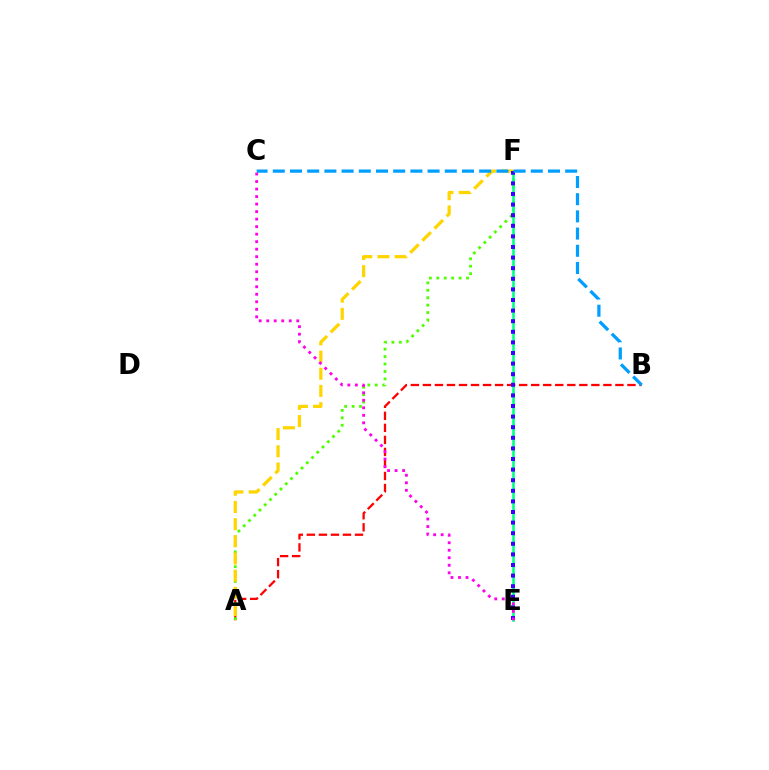{('A', 'B'): [{'color': '#ff0000', 'line_style': 'dashed', 'thickness': 1.63}], ('A', 'F'): [{'color': '#4fff00', 'line_style': 'dotted', 'thickness': 2.02}, {'color': '#ffd500', 'line_style': 'dashed', 'thickness': 2.33}], ('E', 'F'): [{'color': '#00ff86', 'line_style': 'solid', 'thickness': 1.86}, {'color': '#3700ff', 'line_style': 'dotted', 'thickness': 2.88}], ('B', 'C'): [{'color': '#009eff', 'line_style': 'dashed', 'thickness': 2.34}], ('C', 'E'): [{'color': '#ff00ed', 'line_style': 'dotted', 'thickness': 2.04}]}